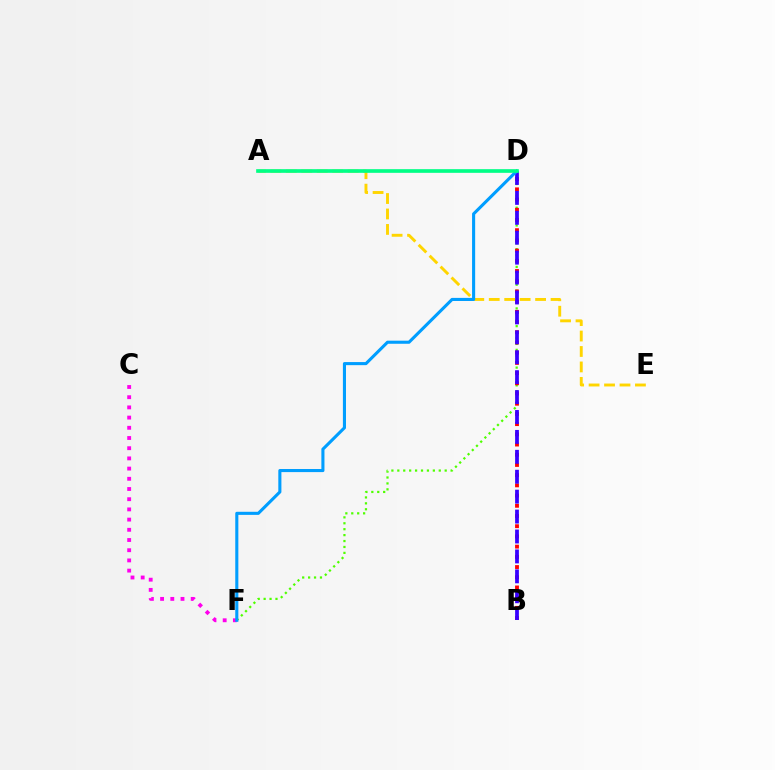{('D', 'F'): [{'color': '#4fff00', 'line_style': 'dotted', 'thickness': 1.61}, {'color': '#009eff', 'line_style': 'solid', 'thickness': 2.23}], ('B', 'D'): [{'color': '#ff0000', 'line_style': 'dotted', 'thickness': 2.77}, {'color': '#3700ff', 'line_style': 'dashed', 'thickness': 2.71}], ('A', 'E'): [{'color': '#ffd500', 'line_style': 'dashed', 'thickness': 2.1}], ('C', 'F'): [{'color': '#ff00ed', 'line_style': 'dotted', 'thickness': 2.77}], ('A', 'D'): [{'color': '#00ff86', 'line_style': 'solid', 'thickness': 2.64}]}